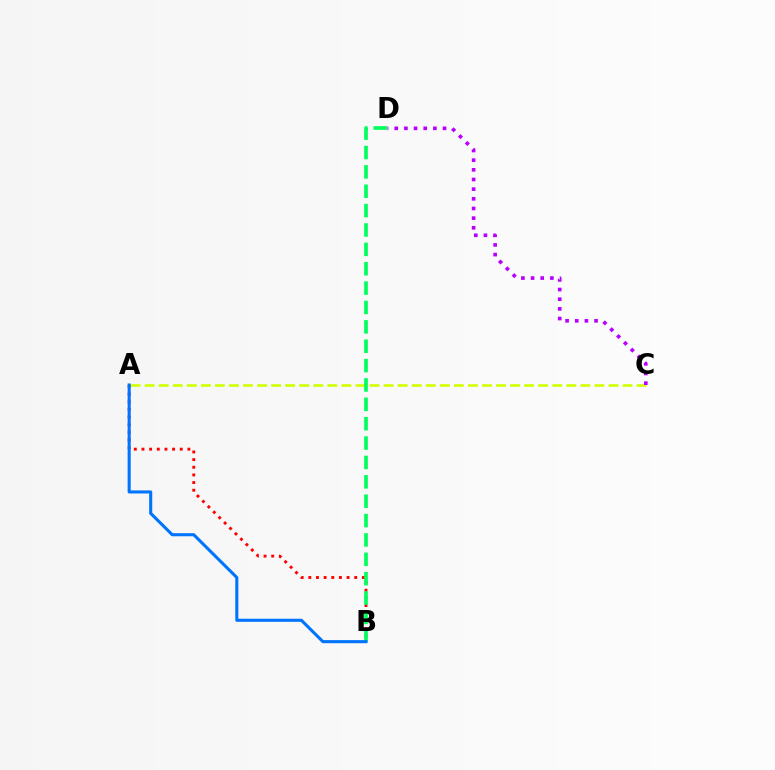{('A', 'B'): [{'color': '#ff0000', 'line_style': 'dotted', 'thickness': 2.08}, {'color': '#0074ff', 'line_style': 'solid', 'thickness': 2.22}], ('A', 'C'): [{'color': '#d1ff00', 'line_style': 'dashed', 'thickness': 1.91}], ('B', 'D'): [{'color': '#00ff5c', 'line_style': 'dashed', 'thickness': 2.63}], ('C', 'D'): [{'color': '#b900ff', 'line_style': 'dotted', 'thickness': 2.63}]}